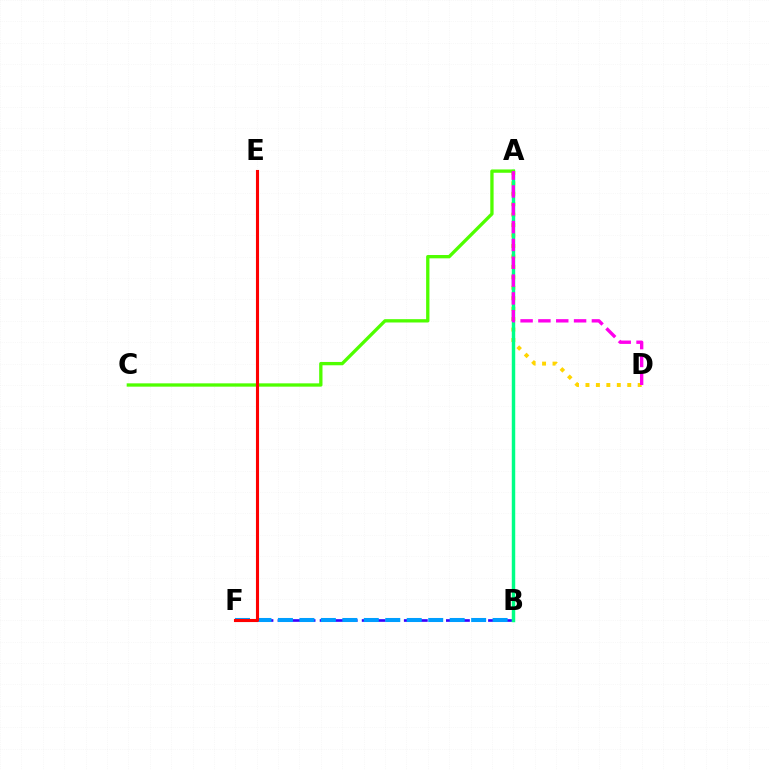{('B', 'F'): [{'color': '#3700ff', 'line_style': 'dashed', 'thickness': 1.91}, {'color': '#009eff', 'line_style': 'dashed', 'thickness': 2.92}], ('A', 'D'): [{'color': '#ffd500', 'line_style': 'dotted', 'thickness': 2.84}, {'color': '#ff00ed', 'line_style': 'dashed', 'thickness': 2.42}], ('A', 'B'): [{'color': '#00ff86', 'line_style': 'solid', 'thickness': 2.48}], ('A', 'C'): [{'color': '#4fff00', 'line_style': 'solid', 'thickness': 2.39}], ('E', 'F'): [{'color': '#ff0000', 'line_style': 'solid', 'thickness': 2.23}]}